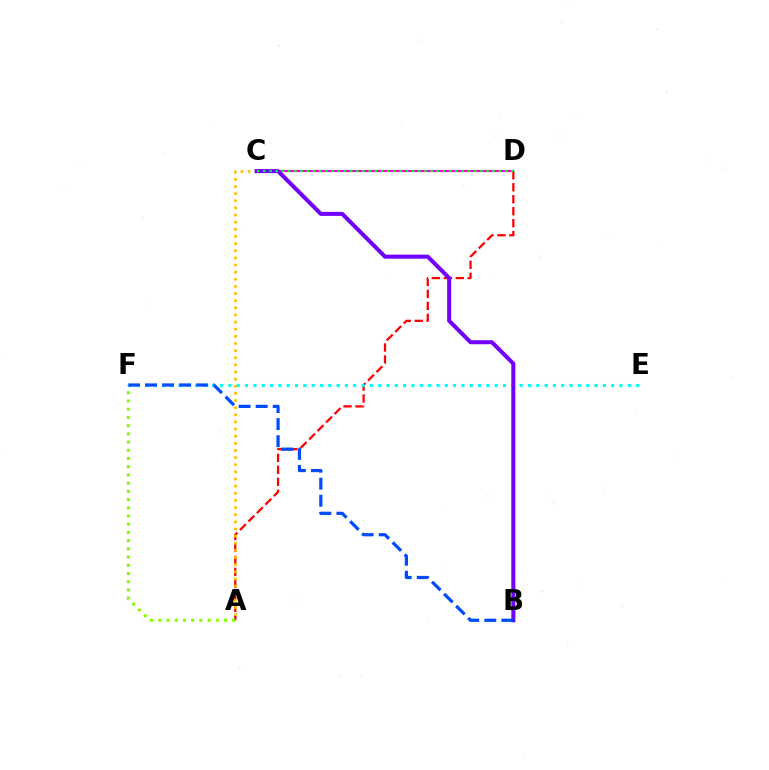{('A', 'D'): [{'color': '#ff0000', 'line_style': 'dashed', 'thickness': 1.63}], ('C', 'D'): [{'color': '#ff00cf', 'line_style': 'solid', 'thickness': 1.54}, {'color': '#00ff39', 'line_style': 'dotted', 'thickness': 1.68}], ('A', 'F'): [{'color': '#84ff00', 'line_style': 'dotted', 'thickness': 2.23}], ('A', 'C'): [{'color': '#ffbd00', 'line_style': 'dotted', 'thickness': 1.94}], ('E', 'F'): [{'color': '#00fff6', 'line_style': 'dotted', 'thickness': 2.26}], ('B', 'C'): [{'color': '#7200ff', 'line_style': 'solid', 'thickness': 2.9}], ('B', 'F'): [{'color': '#004bff', 'line_style': 'dashed', 'thickness': 2.32}]}